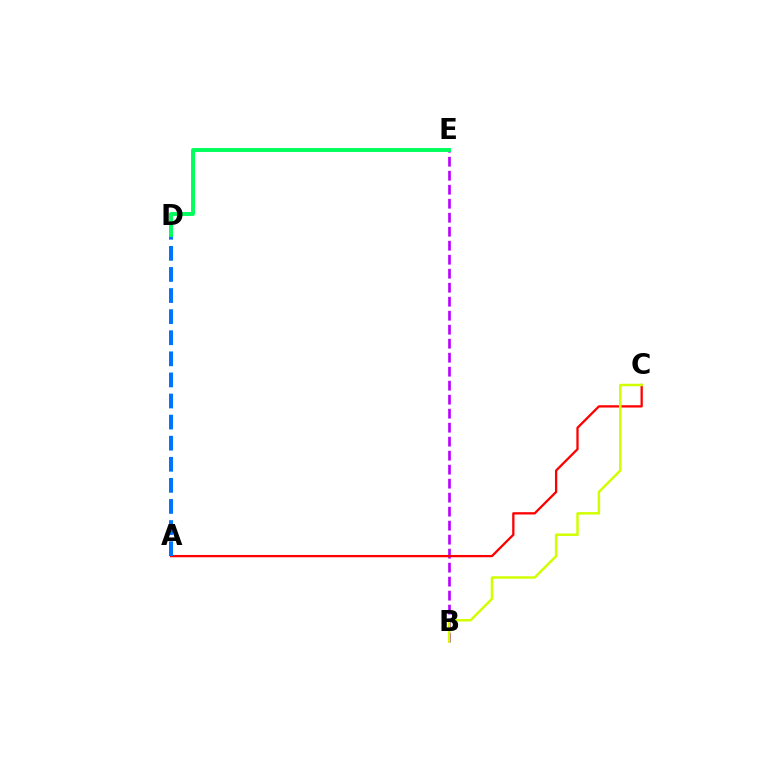{('B', 'E'): [{'color': '#b900ff', 'line_style': 'dashed', 'thickness': 1.9}], ('A', 'C'): [{'color': '#ff0000', 'line_style': 'solid', 'thickness': 1.65}], ('B', 'C'): [{'color': '#d1ff00', 'line_style': 'solid', 'thickness': 1.79}], ('A', 'D'): [{'color': '#0074ff', 'line_style': 'dashed', 'thickness': 2.87}], ('D', 'E'): [{'color': '#00ff5c', 'line_style': 'solid', 'thickness': 2.82}]}